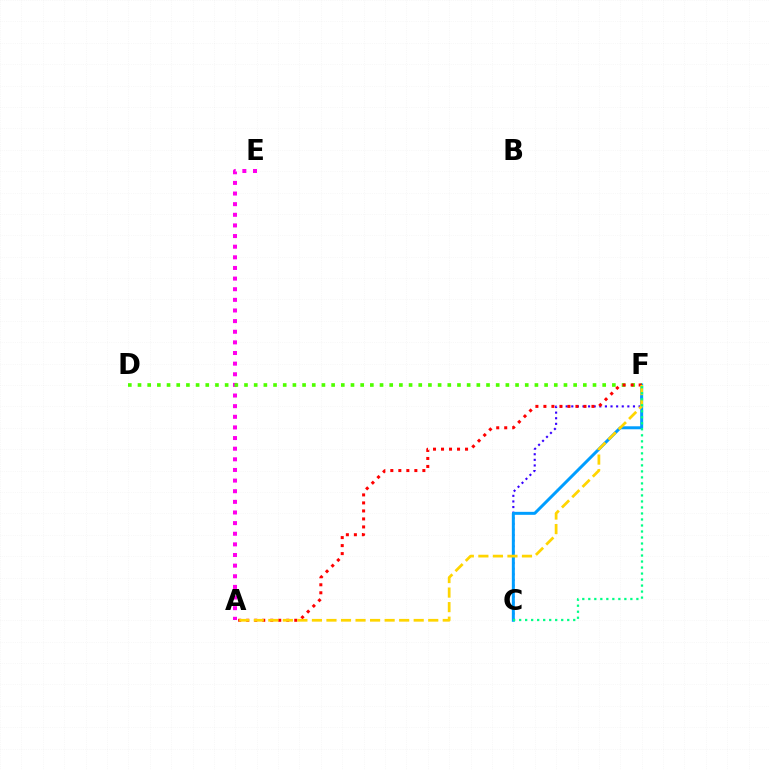{('C', 'F'): [{'color': '#3700ff', 'line_style': 'dotted', 'thickness': 1.52}, {'color': '#009eff', 'line_style': 'solid', 'thickness': 2.15}, {'color': '#00ff86', 'line_style': 'dotted', 'thickness': 1.63}], ('A', 'E'): [{'color': '#ff00ed', 'line_style': 'dotted', 'thickness': 2.89}], ('D', 'F'): [{'color': '#4fff00', 'line_style': 'dotted', 'thickness': 2.63}], ('A', 'F'): [{'color': '#ff0000', 'line_style': 'dotted', 'thickness': 2.18}, {'color': '#ffd500', 'line_style': 'dashed', 'thickness': 1.97}]}